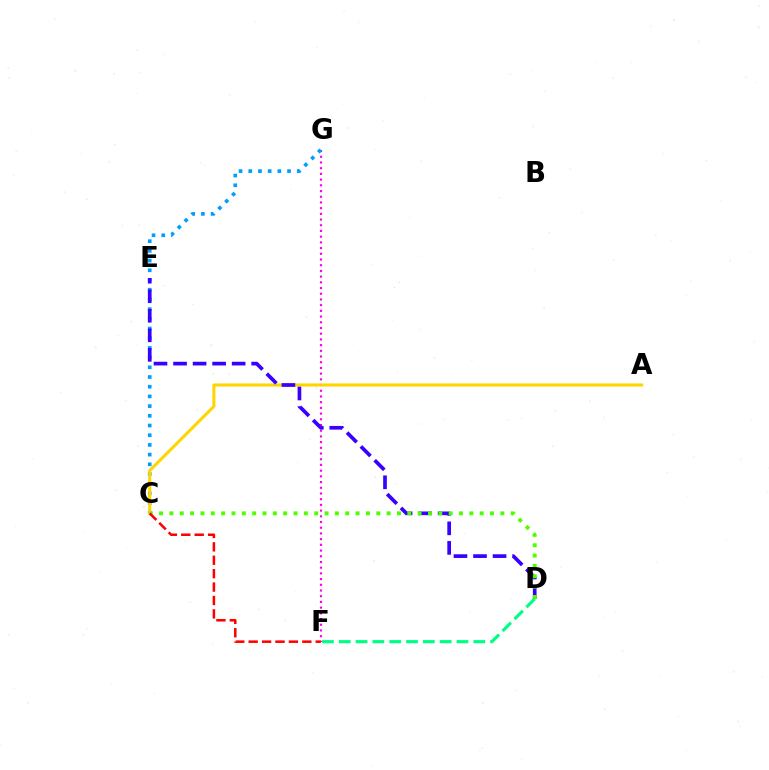{('F', 'G'): [{'color': '#ff00ed', 'line_style': 'dotted', 'thickness': 1.55}], ('C', 'G'): [{'color': '#009eff', 'line_style': 'dotted', 'thickness': 2.64}], ('D', 'F'): [{'color': '#00ff86', 'line_style': 'dashed', 'thickness': 2.28}], ('A', 'C'): [{'color': '#ffd500', 'line_style': 'solid', 'thickness': 2.2}], ('D', 'E'): [{'color': '#3700ff', 'line_style': 'dashed', 'thickness': 2.65}], ('C', 'D'): [{'color': '#4fff00', 'line_style': 'dotted', 'thickness': 2.81}], ('C', 'F'): [{'color': '#ff0000', 'line_style': 'dashed', 'thickness': 1.82}]}